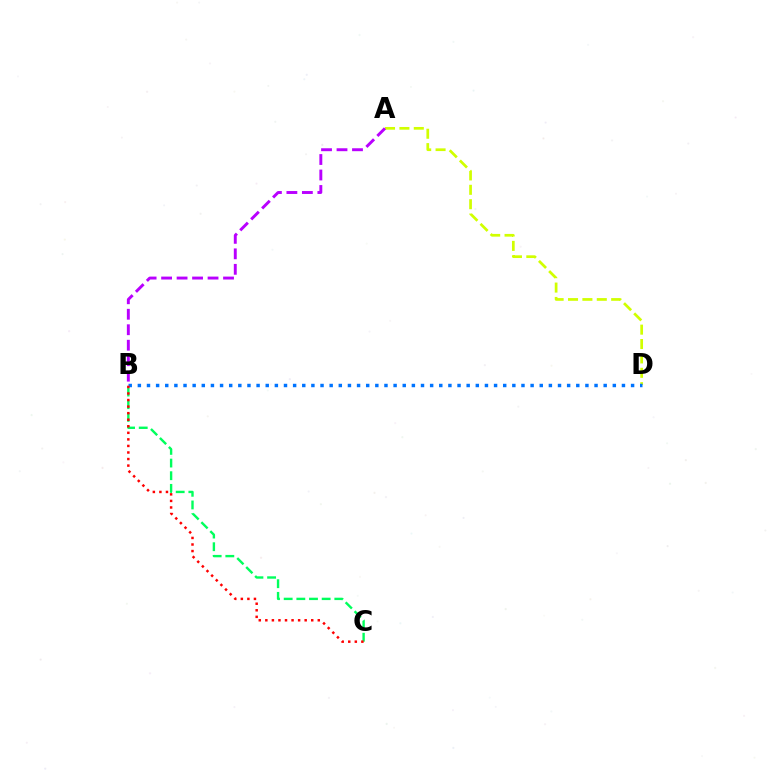{('A', 'D'): [{'color': '#d1ff00', 'line_style': 'dashed', 'thickness': 1.95}], ('A', 'B'): [{'color': '#b900ff', 'line_style': 'dashed', 'thickness': 2.1}], ('B', 'C'): [{'color': '#00ff5c', 'line_style': 'dashed', 'thickness': 1.72}, {'color': '#ff0000', 'line_style': 'dotted', 'thickness': 1.78}], ('B', 'D'): [{'color': '#0074ff', 'line_style': 'dotted', 'thickness': 2.48}]}